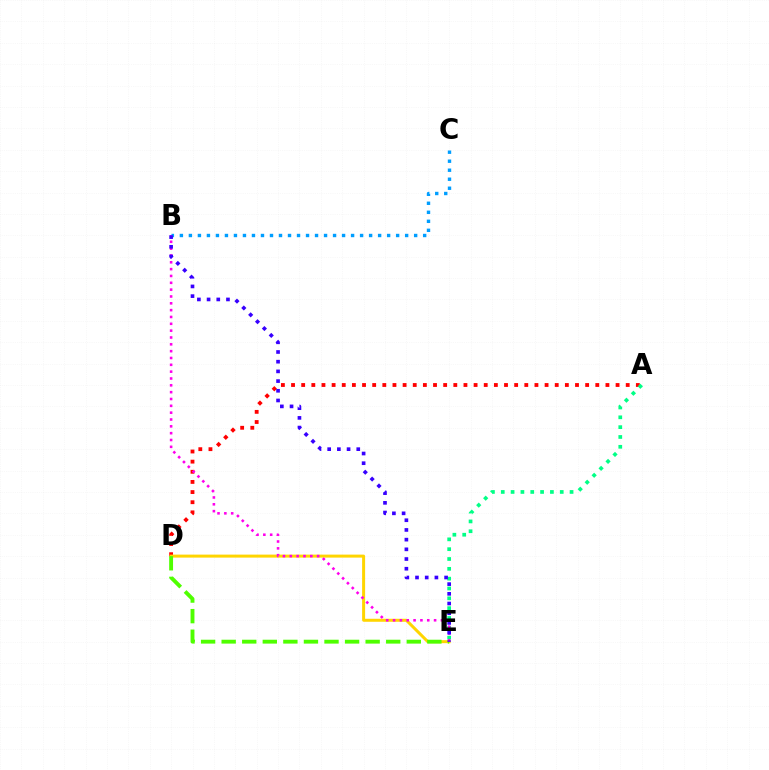{('A', 'D'): [{'color': '#ff0000', 'line_style': 'dotted', 'thickness': 2.76}], ('D', 'E'): [{'color': '#ffd500', 'line_style': 'solid', 'thickness': 2.16}, {'color': '#4fff00', 'line_style': 'dashed', 'thickness': 2.79}], ('A', 'E'): [{'color': '#00ff86', 'line_style': 'dotted', 'thickness': 2.67}], ('B', 'C'): [{'color': '#009eff', 'line_style': 'dotted', 'thickness': 2.45}], ('B', 'E'): [{'color': '#ff00ed', 'line_style': 'dotted', 'thickness': 1.86}, {'color': '#3700ff', 'line_style': 'dotted', 'thickness': 2.63}]}